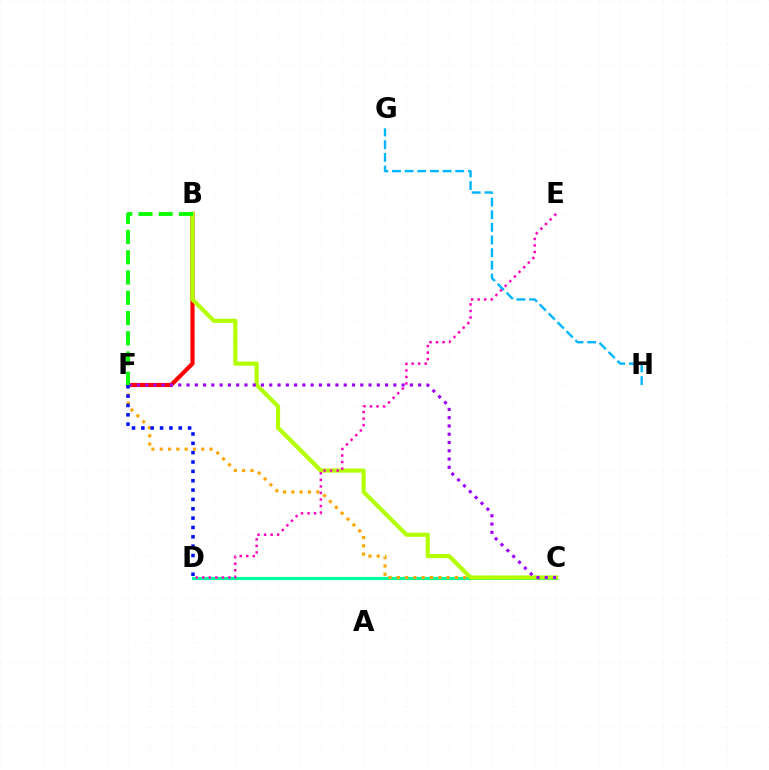{('B', 'F'): [{'color': '#ff0000', 'line_style': 'solid', 'thickness': 2.99}, {'color': '#08ff00', 'line_style': 'dashed', 'thickness': 2.75}], ('C', 'D'): [{'color': '#00ff9d', 'line_style': 'solid', 'thickness': 2.24}], ('C', 'F'): [{'color': '#ffa500', 'line_style': 'dotted', 'thickness': 2.25}, {'color': '#9b00ff', 'line_style': 'dotted', 'thickness': 2.25}], ('B', 'C'): [{'color': '#b3ff00', 'line_style': 'solid', 'thickness': 2.99}], ('D', 'F'): [{'color': '#0010ff', 'line_style': 'dotted', 'thickness': 2.54}], ('D', 'E'): [{'color': '#ff00bd', 'line_style': 'dotted', 'thickness': 1.78}], ('G', 'H'): [{'color': '#00b5ff', 'line_style': 'dashed', 'thickness': 1.72}]}